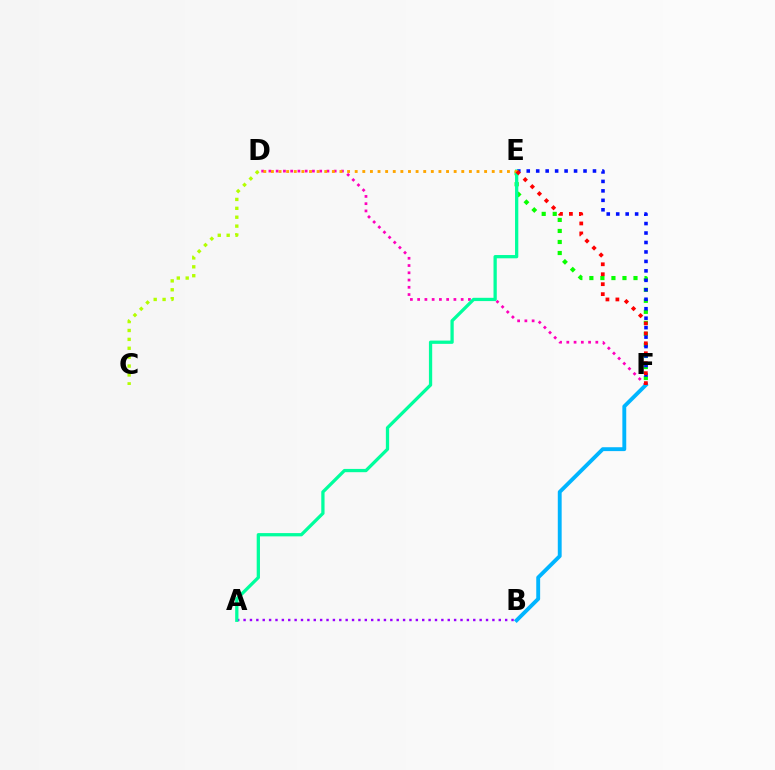{('D', 'F'): [{'color': '#ff00bd', 'line_style': 'dotted', 'thickness': 1.97}], ('E', 'F'): [{'color': '#08ff00', 'line_style': 'dotted', 'thickness': 3.0}, {'color': '#0010ff', 'line_style': 'dotted', 'thickness': 2.57}, {'color': '#ff0000', 'line_style': 'dotted', 'thickness': 2.7}], ('A', 'B'): [{'color': '#9b00ff', 'line_style': 'dotted', 'thickness': 1.73}], ('A', 'E'): [{'color': '#00ff9d', 'line_style': 'solid', 'thickness': 2.35}], ('B', 'F'): [{'color': '#00b5ff', 'line_style': 'solid', 'thickness': 2.79}], ('C', 'D'): [{'color': '#b3ff00', 'line_style': 'dotted', 'thickness': 2.42}], ('D', 'E'): [{'color': '#ffa500', 'line_style': 'dotted', 'thickness': 2.07}]}